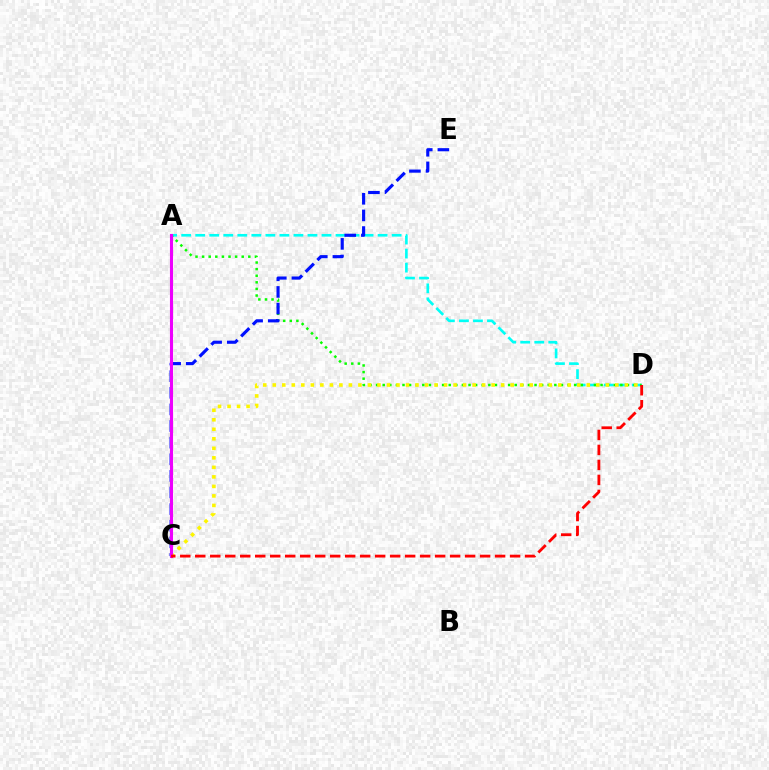{('A', 'D'): [{'color': '#00fff6', 'line_style': 'dashed', 'thickness': 1.91}, {'color': '#08ff00', 'line_style': 'dotted', 'thickness': 1.79}], ('C', 'D'): [{'color': '#fcf500', 'line_style': 'dotted', 'thickness': 2.59}, {'color': '#ff0000', 'line_style': 'dashed', 'thickness': 2.04}], ('C', 'E'): [{'color': '#0010ff', 'line_style': 'dashed', 'thickness': 2.26}], ('A', 'C'): [{'color': '#ee00ff', 'line_style': 'solid', 'thickness': 2.23}]}